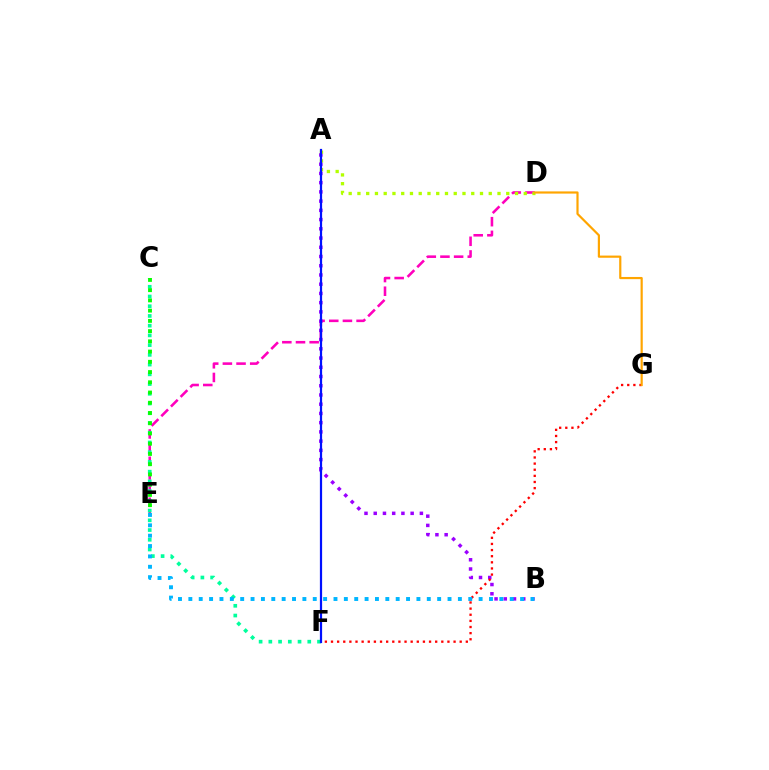{('D', 'E'): [{'color': '#ff00bd', 'line_style': 'dashed', 'thickness': 1.86}], ('C', 'F'): [{'color': '#00ff9d', 'line_style': 'dotted', 'thickness': 2.64}], ('A', 'B'): [{'color': '#9b00ff', 'line_style': 'dotted', 'thickness': 2.51}], ('F', 'G'): [{'color': '#ff0000', 'line_style': 'dotted', 'thickness': 1.67}], ('C', 'E'): [{'color': '#08ff00', 'line_style': 'dotted', 'thickness': 2.78}], ('B', 'E'): [{'color': '#00b5ff', 'line_style': 'dotted', 'thickness': 2.82}], ('A', 'D'): [{'color': '#b3ff00', 'line_style': 'dotted', 'thickness': 2.38}], ('A', 'F'): [{'color': '#0010ff', 'line_style': 'solid', 'thickness': 1.6}], ('D', 'G'): [{'color': '#ffa500', 'line_style': 'solid', 'thickness': 1.58}]}